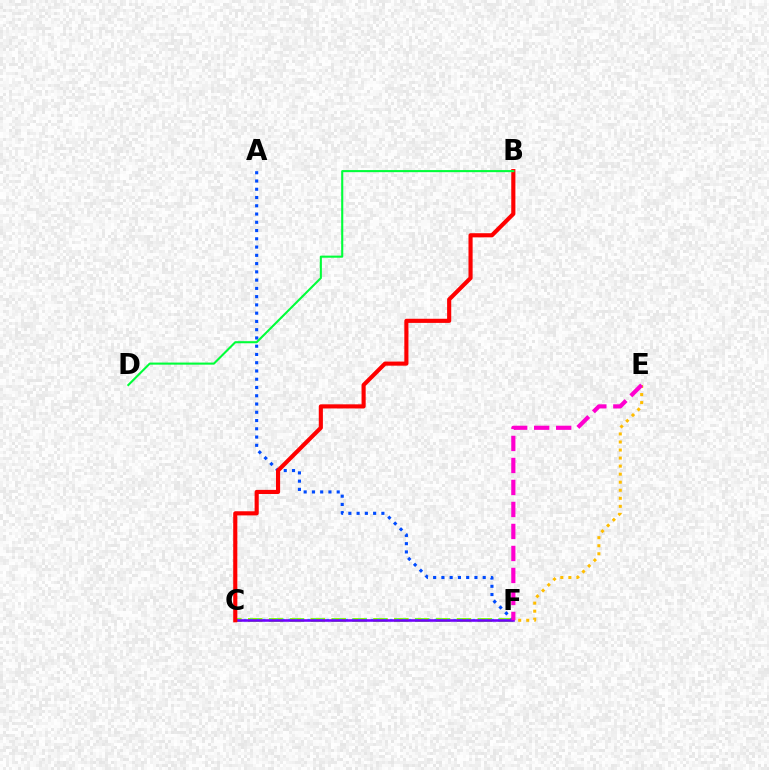{('C', 'F'): [{'color': '#84ff00', 'line_style': 'dashed', 'thickness': 2.84}, {'color': '#00fff6', 'line_style': 'dotted', 'thickness': 1.72}, {'color': '#7200ff', 'line_style': 'solid', 'thickness': 1.85}], ('A', 'F'): [{'color': '#004bff', 'line_style': 'dotted', 'thickness': 2.24}], ('B', 'C'): [{'color': '#ff0000', 'line_style': 'solid', 'thickness': 2.97}], ('E', 'F'): [{'color': '#ffbd00', 'line_style': 'dotted', 'thickness': 2.19}, {'color': '#ff00cf', 'line_style': 'dashed', 'thickness': 2.99}], ('B', 'D'): [{'color': '#00ff39', 'line_style': 'solid', 'thickness': 1.51}]}